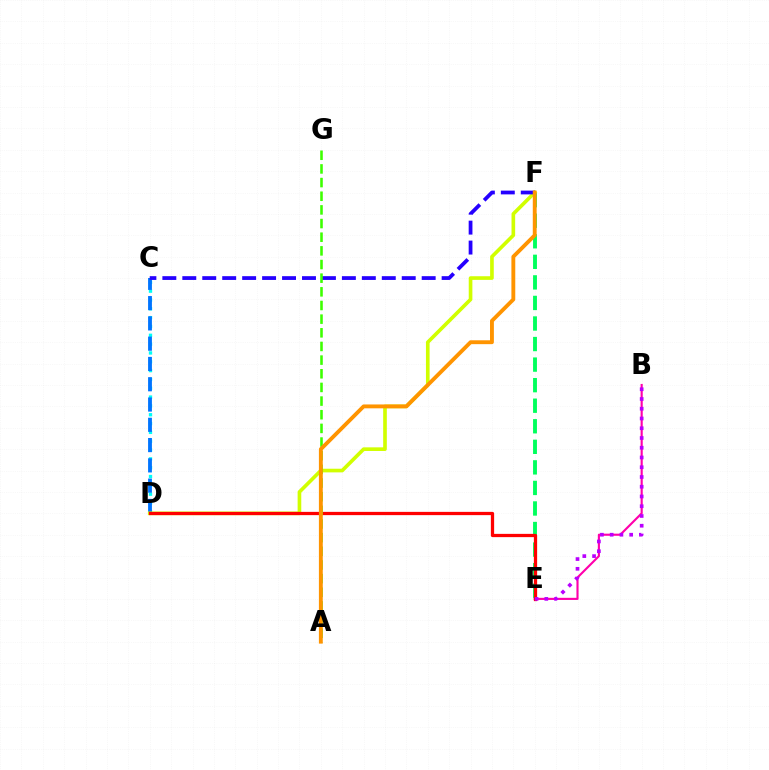{('C', 'D'): [{'color': '#00fff6', 'line_style': 'dotted', 'thickness': 2.4}, {'color': '#0074ff', 'line_style': 'dashed', 'thickness': 2.76}], ('B', 'E'): [{'color': '#ff00ac', 'line_style': 'solid', 'thickness': 1.53}, {'color': '#b900ff', 'line_style': 'dotted', 'thickness': 2.65}], ('E', 'F'): [{'color': '#00ff5c', 'line_style': 'dashed', 'thickness': 2.79}], ('D', 'F'): [{'color': '#d1ff00', 'line_style': 'solid', 'thickness': 2.63}], ('D', 'E'): [{'color': '#ff0000', 'line_style': 'solid', 'thickness': 2.35}], ('C', 'F'): [{'color': '#2500ff', 'line_style': 'dashed', 'thickness': 2.71}], ('A', 'G'): [{'color': '#3dff00', 'line_style': 'dashed', 'thickness': 1.86}], ('A', 'F'): [{'color': '#ff9400', 'line_style': 'solid', 'thickness': 2.79}]}